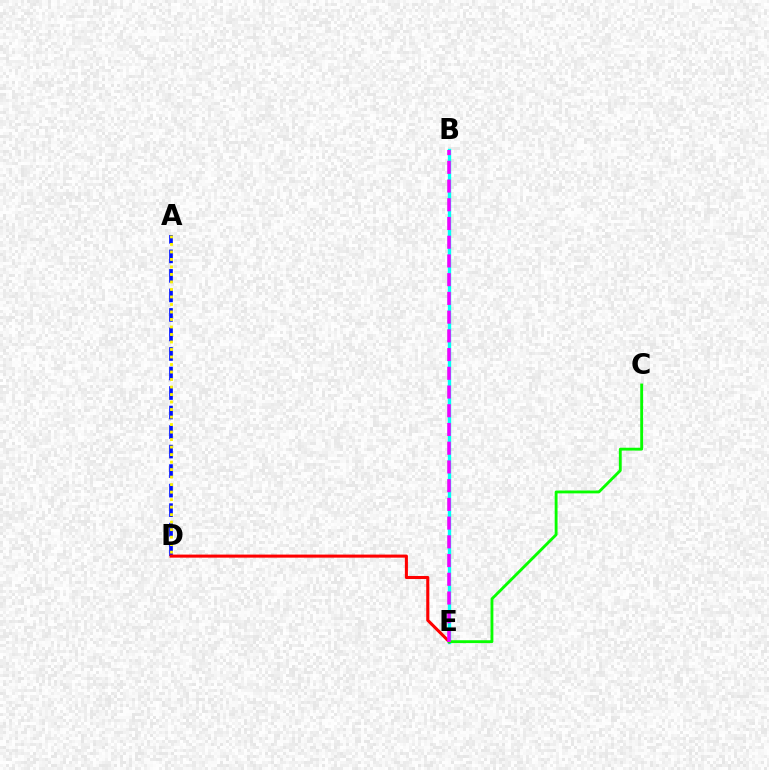{('B', 'E'): [{'color': '#00fff6', 'line_style': 'solid', 'thickness': 2.42}, {'color': '#ee00ff', 'line_style': 'dashed', 'thickness': 2.54}], ('A', 'D'): [{'color': '#0010ff', 'line_style': 'dashed', 'thickness': 2.65}, {'color': '#fcf500', 'line_style': 'dotted', 'thickness': 2.04}], ('D', 'E'): [{'color': '#ff0000', 'line_style': 'solid', 'thickness': 2.2}], ('C', 'E'): [{'color': '#08ff00', 'line_style': 'solid', 'thickness': 2.06}]}